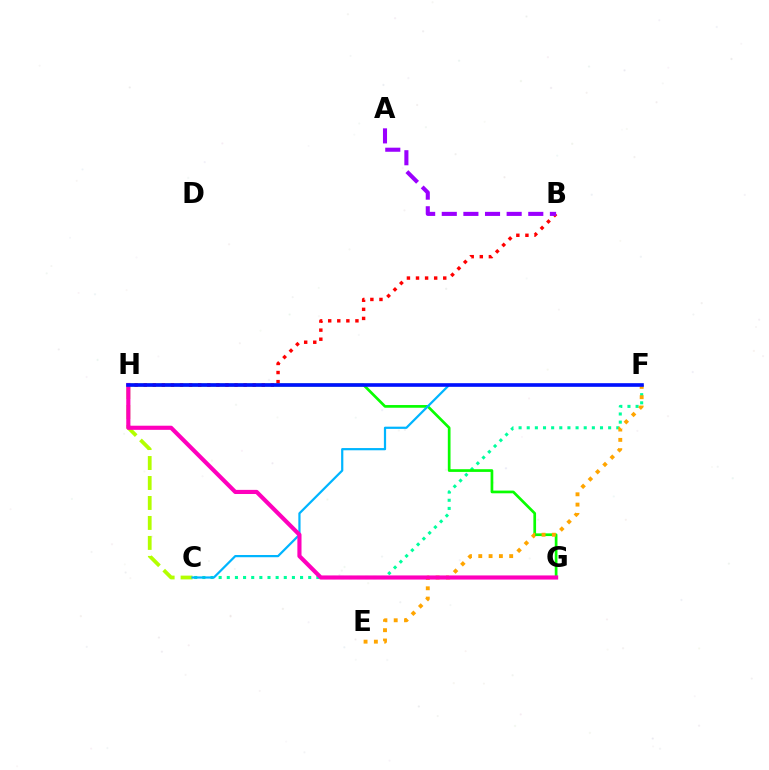{('C', 'F'): [{'color': '#00ff9d', 'line_style': 'dotted', 'thickness': 2.21}, {'color': '#00b5ff', 'line_style': 'solid', 'thickness': 1.6}], ('G', 'H'): [{'color': '#08ff00', 'line_style': 'solid', 'thickness': 1.95}, {'color': '#ff00bd', 'line_style': 'solid', 'thickness': 2.98}], ('B', 'H'): [{'color': '#ff0000', 'line_style': 'dotted', 'thickness': 2.47}], ('C', 'H'): [{'color': '#b3ff00', 'line_style': 'dashed', 'thickness': 2.71}], ('E', 'F'): [{'color': '#ffa500', 'line_style': 'dotted', 'thickness': 2.8}], ('A', 'B'): [{'color': '#9b00ff', 'line_style': 'dashed', 'thickness': 2.94}], ('F', 'H'): [{'color': '#0010ff', 'line_style': 'solid', 'thickness': 2.61}]}